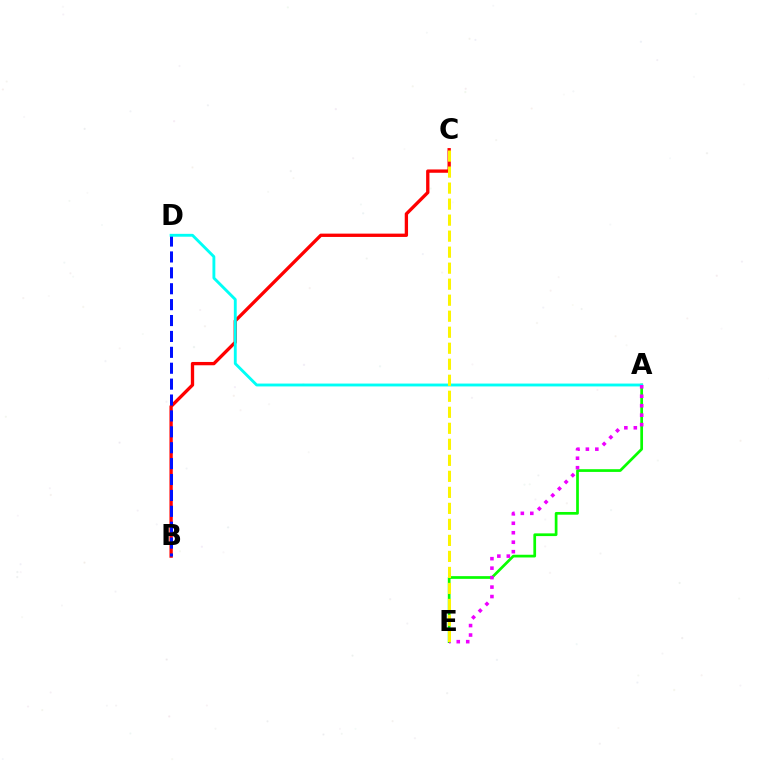{('B', 'C'): [{'color': '#ff0000', 'line_style': 'solid', 'thickness': 2.39}], ('A', 'E'): [{'color': '#08ff00', 'line_style': 'solid', 'thickness': 1.96}, {'color': '#ee00ff', 'line_style': 'dotted', 'thickness': 2.57}], ('B', 'D'): [{'color': '#0010ff', 'line_style': 'dashed', 'thickness': 2.16}], ('A', 'D'): [{'color': '#00fff6', 'line_style': 'solid', 'thickness': 2.06}], ('C', 'E'): [{'color': '#fcf500', 'line_style': 'dashed', 'thickness': 2.18}]}